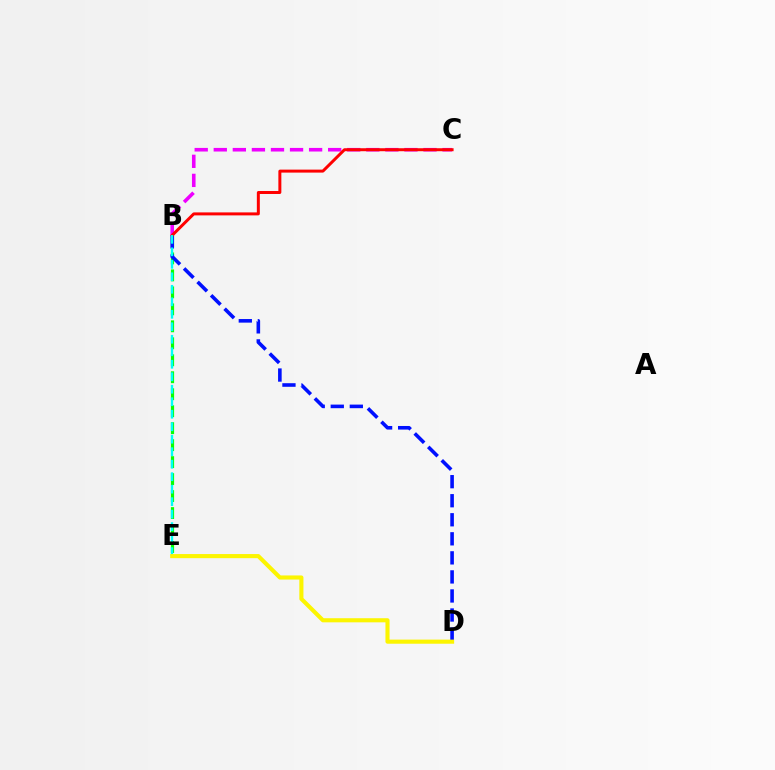{('B', 'E'): [{'color': '#08ff00', 'line_style': 'dashed', 'thickness': 2.31}, {'color': '#00fff6', 'line_style': 'dashed', 'thickness': 1.7}], ('B', 'C'): [{'color': '#ee00ff', 'line_style': 'dashed', 'thickness': 2.59}, {'color': '#ff0000', 'line_style': 'solid', 'thickness': 2.15}], ('B', 'D'): [{'color': '#0010ff', 'line_style': 'dashed', 'thickness': 2.59}], ('D', 'E'): [{'color': '#fcf500', 'line_style': 'solid', 'thickness': 2.96}]}